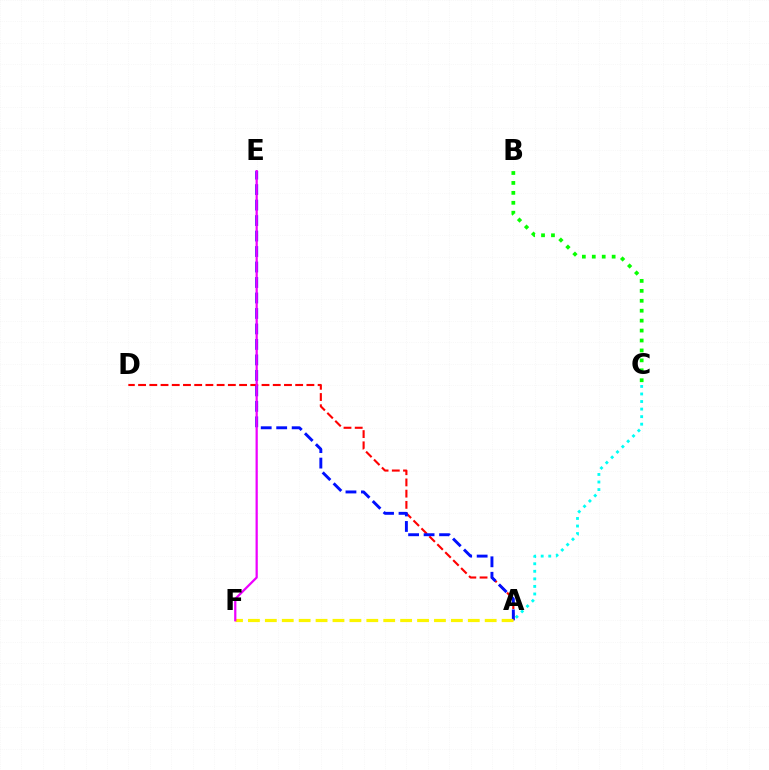{('A', 'D'): [{'color': '#ff0000', 'line_style': 'dashed', 'thickness': 1.52}], ('A', 'C'): [{'color': '#00fff6', 'line_style': 'dotted', 'thickness': 2.05}], ('A', 'E'): [{'color': '#0010ff', 'line_style': 'dashed', 'thickness': 2.1}], ('A', 'F'): [{'color': '#fcf500', 'line_style': 'dashed', 'thickness': 2.3}], ('B', 'C'): [{'color': '#08ff00', 'line_style': 'dotted', 'thickness': 2.7}], ('E', 'F'): [{'color': '#ee00ff', 'line_style': 'solid', 'thickness': 1.61}]}